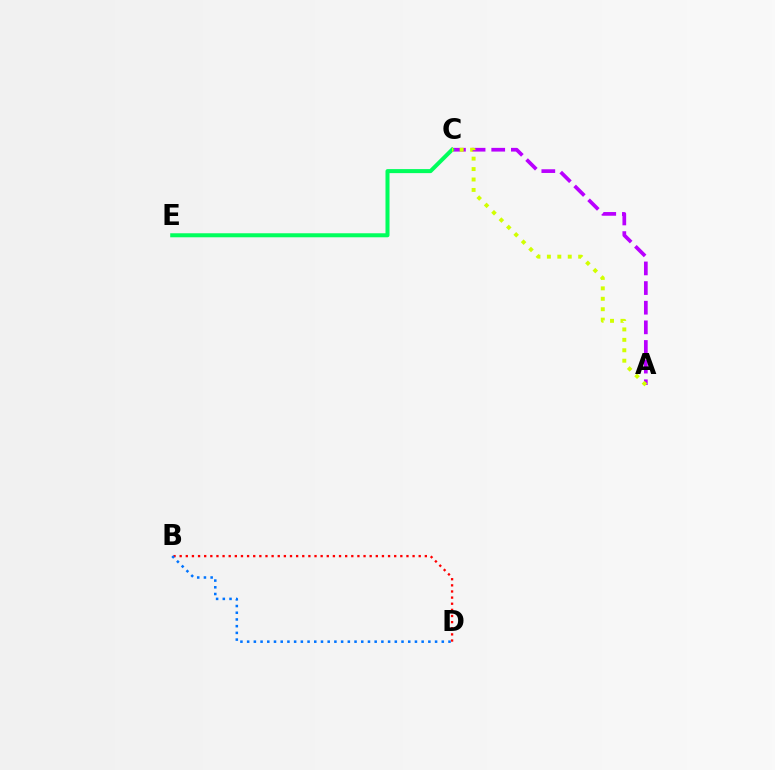{('B', 'D'): [{'color': '#ff0000', 'line_style': 'dotted', 'thickness': 1.67}, {'color': '#0074ff', 'line_style': 'dotted', 'thickness': 1.82}], ('A', 'C'): [{'color': '#b900ff', 'line_style': 'dashed', 'thickness': 2.67}, {'color': '#d1ff00', 'line_style': 'dotted', 'thickness': 2.83}], ('C', 'E'): [{'color': '#00ff5c', 'line_style': 'solid', 'thickness': 2.89}]}